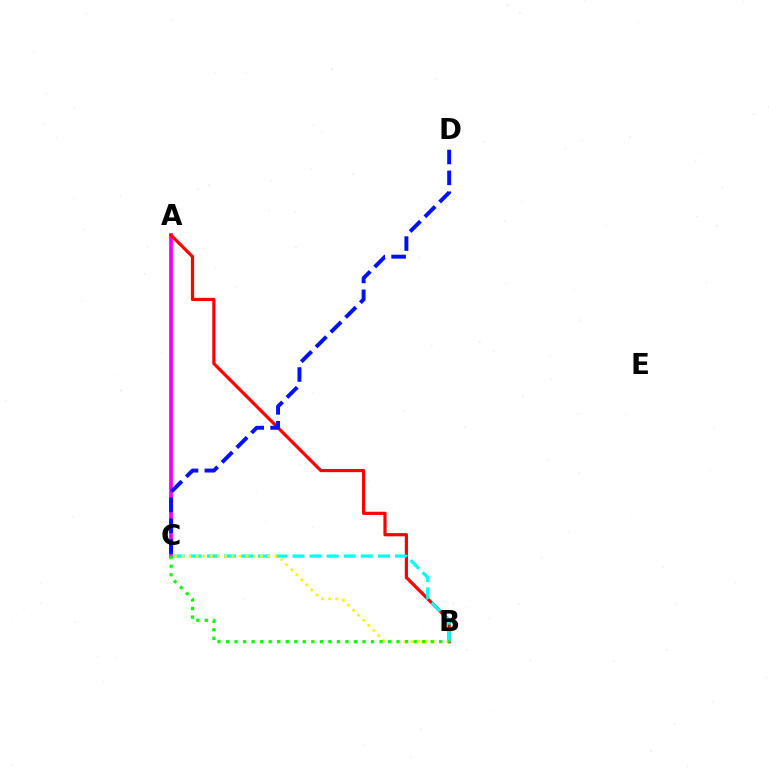{('A', 'C'): [{'color': '#ee00ff', 'line_style': 'solid', 'thickness': 2.67}], ('A', 'B'): [{'color': '#ff0000', 'line_style': 'solid', 'thickness': 2.31}], ('B', 'C'): [{'color': '#00fff6', 'line_style': 'dashed', 'thickness': 2.32}, {'color': '#fcf500', 'line_style': 'dotted', 'thickness': 1.94}, {'color': '#08ff00', 'line_style': 'dotted', 'thickness': 2.32}], ('C', 'D'): [{'color': '#0010ff', 'line_style': 'dashed', 'thickness': 2.83}]}